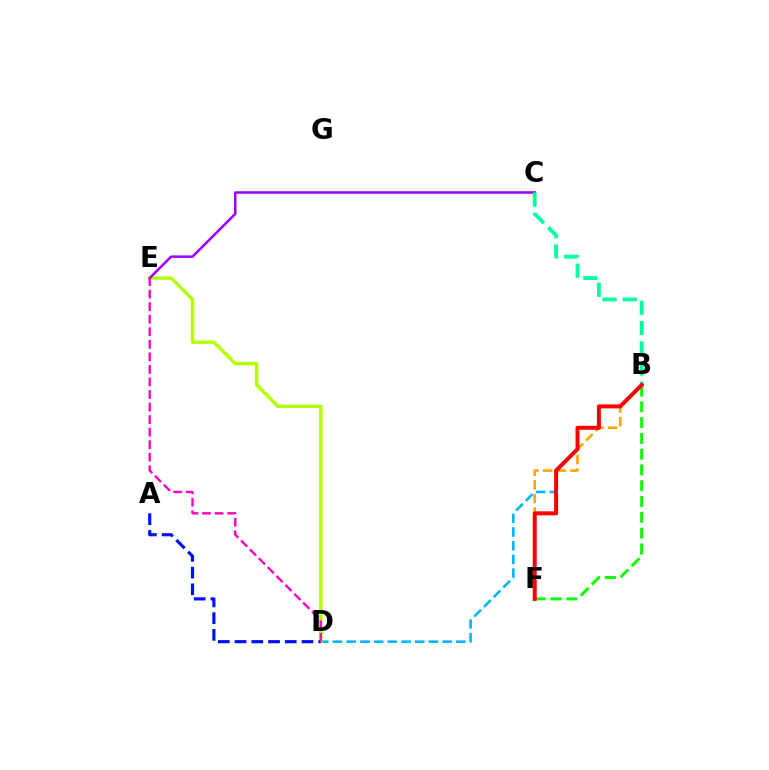{('B', 'D'): [{'color': '#00b5ff', 'line_style': 'dashed', 'thickness': 1.86}], ('B', 'F'): [{'color': '#08ff00', 'line_style': 'dashed', 'thickness': 2.15}, {'color': '#ffa500', 'line_style': 'dashed', 'thickness': 1.85}, {'color': '#ff0000', 'line_style': 'solid', 'thickness': 2.87}], ('D', 'E'): [{'color': '#b3ff00', 'line_style': 'solid', 'thickness': 2.46}, {'color': '#ff00bd', 'line_style': 'dashed', 'thickness': 1.7}], ('A', 'D'): [{'color': '#0010ff', 'line_style': 'dashed', 'thickness': 2.27}], ('C', 'E'): [{'color': '#9b00ff', 'line_style': 'solid', 'thickness': 1.82}], ('B', 'C'): [{'color': '#00ff9d', 'line_style': 'dashed', 'thickness': 2.75}]}